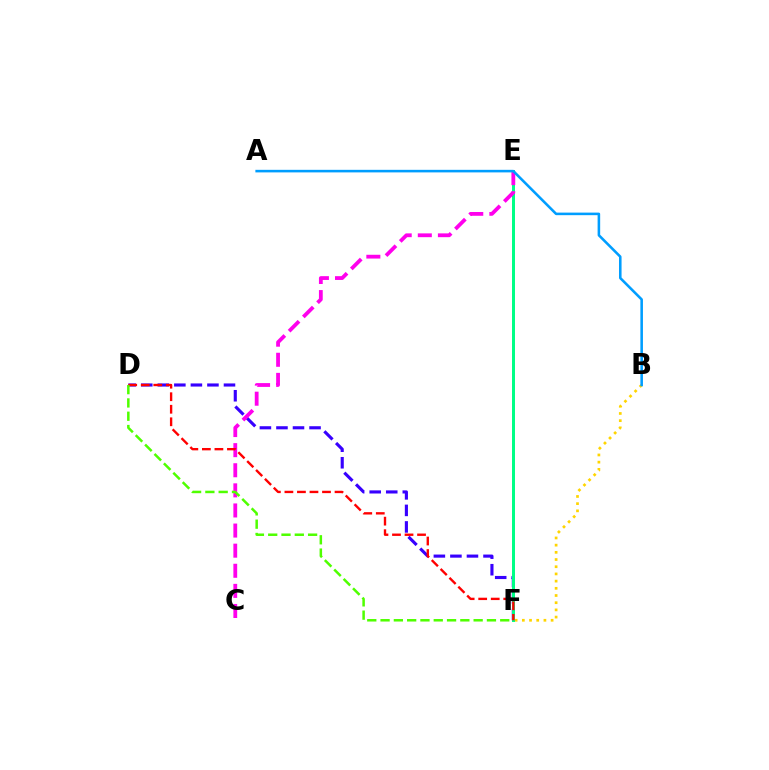{('D', 'F'): [{'color': '#3700ff', 'line_style': 'dashed', 'thickness': 2.25}, {'color': '#ff0000', 'line_style': 'dashed', 'thickness': 1.7}, {'color': '#4fff00', 'line_style': 'dashed', 'thickness': 1.81}], ('B', 'F'): [{'color': '#ffd500', 'line_style': 'dotted', 'thickness': 1.95}], ('E', 'F'): [{'color': '#00ff86', 'line_style': 'solid', 'thickness': 2.15}], ('C', 'E'): [{'color': '#ff00ed', 'line_style': 'dashed', 'thickness': 2.73}], ('A', 'B'): [{'color': '#009eff', 'line_style': 'solid', 'thickness': 1.85}]}